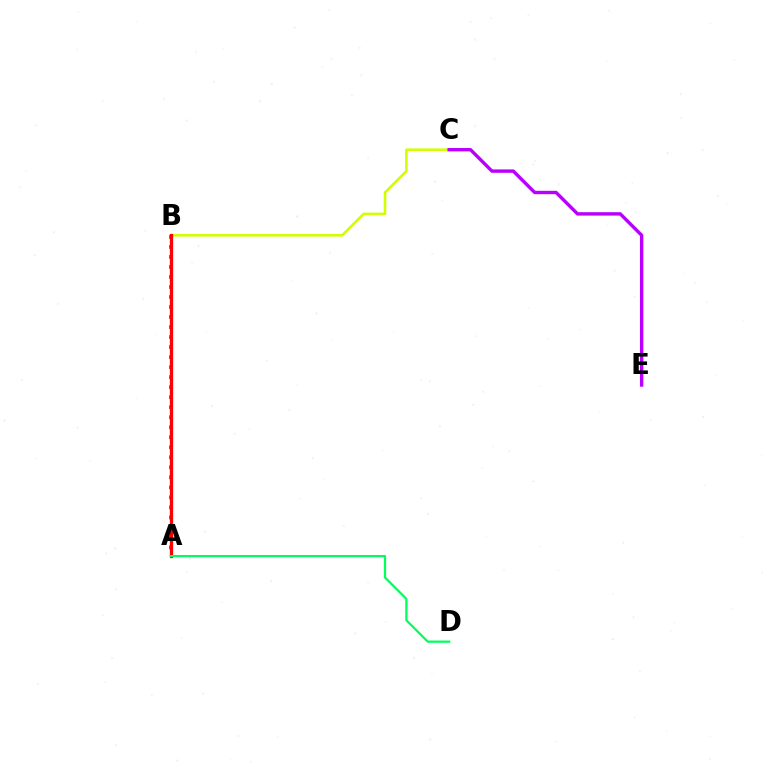{('A', 'B'): [{'color': '#0074ff', 'line_style': 'dotted', 'thickness': 2.72}, {'color': '#ff0000', 'line_style': 'solid', 'thickness': 2.35}], ('B', 'C'): [{'color': '#d1ff00', 'line_style': 'solid', 'thickness': 1.86}], ('C', 'E'): [{'color': '#b900ff', 'line_style': 'solid', 'thickness': 2.44}], ('A', 'D'): [{'color': '#00ff5c', 'line_style': 'solid', 'thickness': 1.62}]}